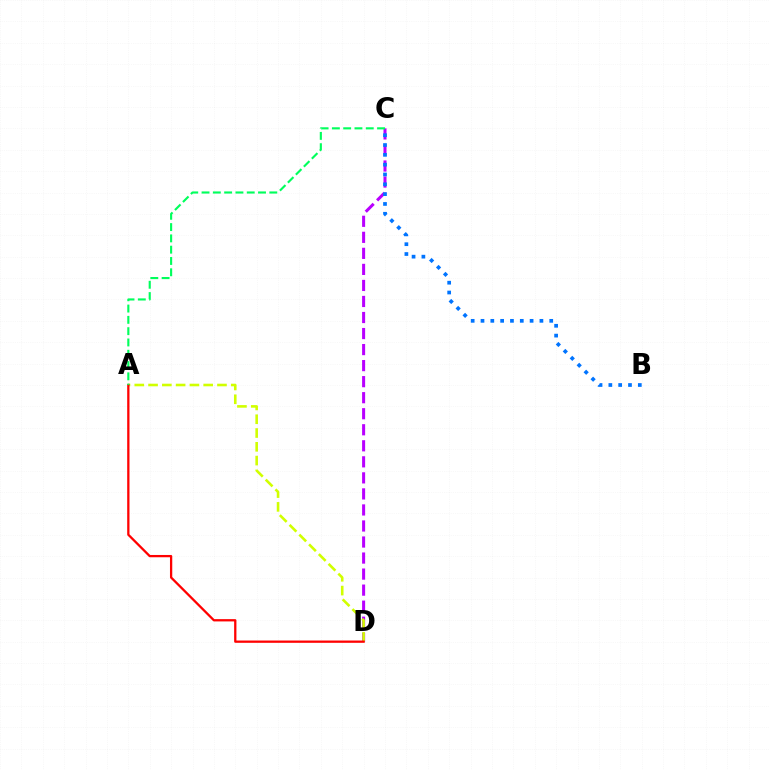{('C', 'D'): [{'color': '#b900ff', 'line_style': 'dashed', 'thickness': 2.18}], ('A', 'D'): [{'color': '#d1ff00', 'line_style': 'dashed', 'thickness': 1.87}, {'color': '#ff0000', 'line_style': 'solid', 'thickness': 1.64}], ('A', 'C'): [{'color': '#00ff5c', 'line_style': 'dashed', 'thickness': 1.53}], ('B', 'C'): [{'color': '#0074ff', 'line_style': 'dotted', 'thickness': 2.67}]}